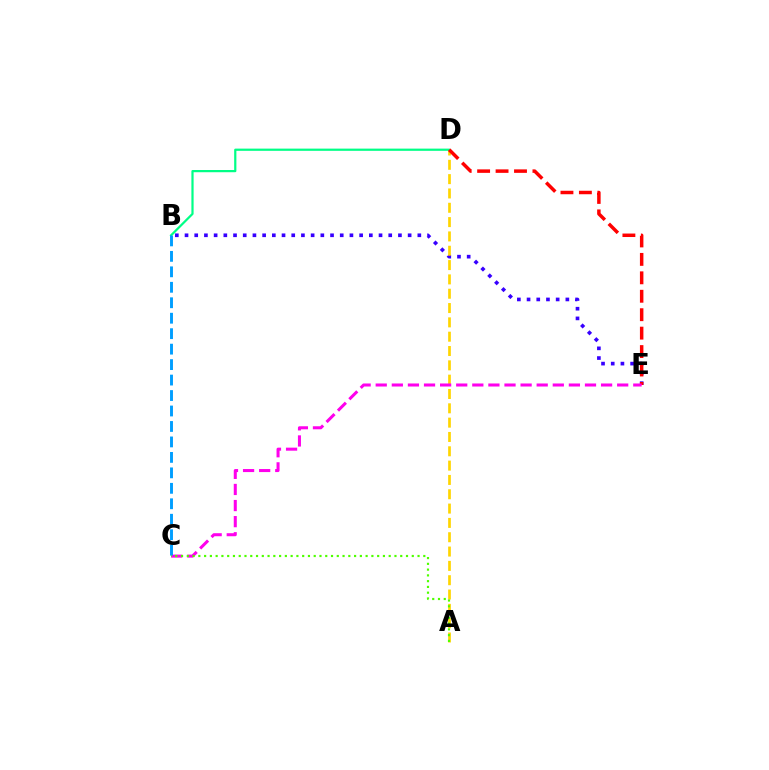{('B', 'E'): [{'color': '#3700ff', 'line_style': 'dotted', 'thickness': 2.64}], ('A', 'D'): [{'color': '#ffd500', 'line_style': 'dashed', 'thickness': 1.95}], ('B', 'D'): [{'color': '#00ff86', 'line_style': 'solid', 'thickness': 1.6}], ('D', 'E'): [{'color': '#ff0000', 'line_style': 'dashed', 'thickness': 2.5}], ('C', 'E'): [{'color': '#ff00ed', 'line_style': 'dashed', 'thickness': 2.19}], ('B', 'C'): [{'color': '#009eff', 'line_style': 'dashed', 'thickness': 2.1}], ('A', 'C'): [{'color': '#4fff00', 'line_style': 'dotted', 'thickness': 1.57}]}